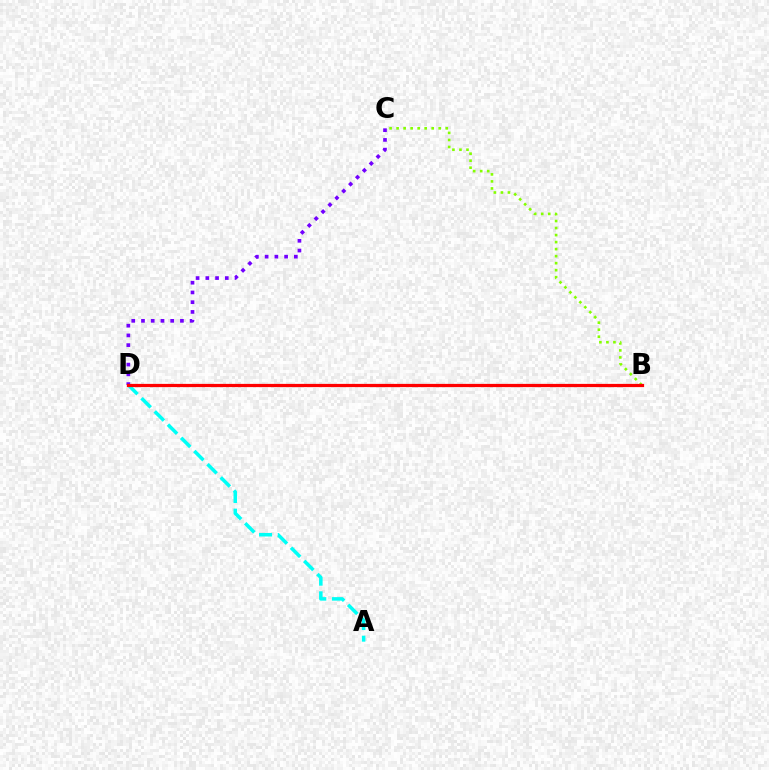{('C', 'D'): [{'color': '#7200ff', 'line_style': 'dotted', 'thickness': 2.65}], ('B', 'C'): [{'color': '#84ff00', 'line_style': 'dotted', 'thickness': 1.91}], ('A', 'D'): [{'color': '#00fff6', 'line_style': 'dashed', 'thickness': 2.54}], ('B', 'D'): [{'color': '#ff0000', 'line_style': 'solid', 'thickness': 2.33}]}